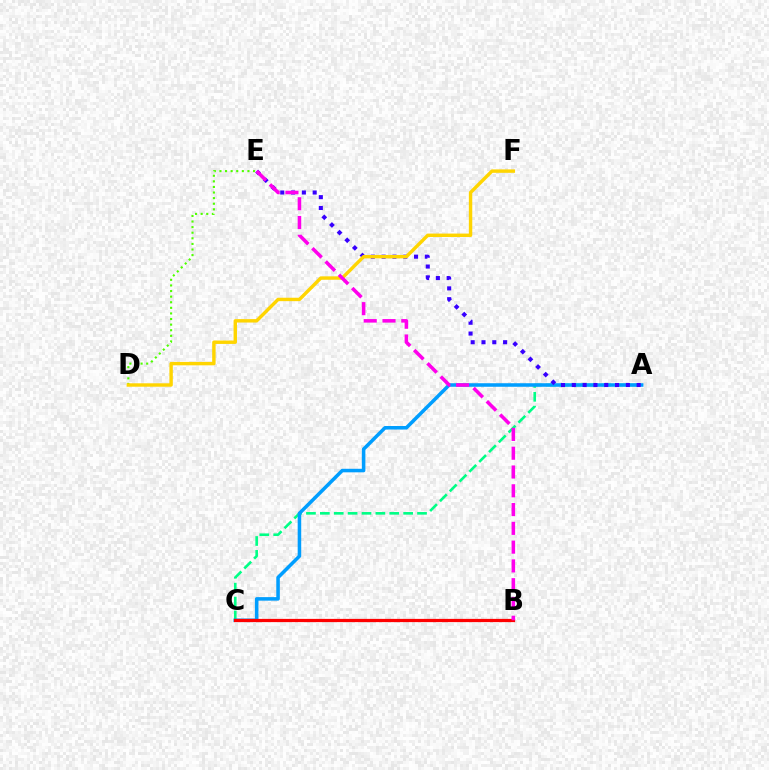{('A', 'C'): [{'color': '#00ff86', 'line_style': 'dashed', 'thickness': 1.89}, {'color': '#009eff', 'line_style': 'solid', 'thickness': 2.55}], ('B', 'C'): [{'color': '#ff0000', 'line_style': 'solid', 'thickness': 2.33}], ('D', 'E'): [{'color': '#4fff00', 'line_style': 'dotted', 'thickness': 1.52}], ('A', 'E'): [{'color': '#3700ff', 'line_style': 'dotted', 'thickness': 2.94}], ('D', 'F'): [{'color': '#ffd500', 'line_style': 'solid', 'thickness': 2.46}], ('B', 'E'): [{'color': '#ff00ed', 'line_style': 'dashed', 'thickness': 2.55}]}